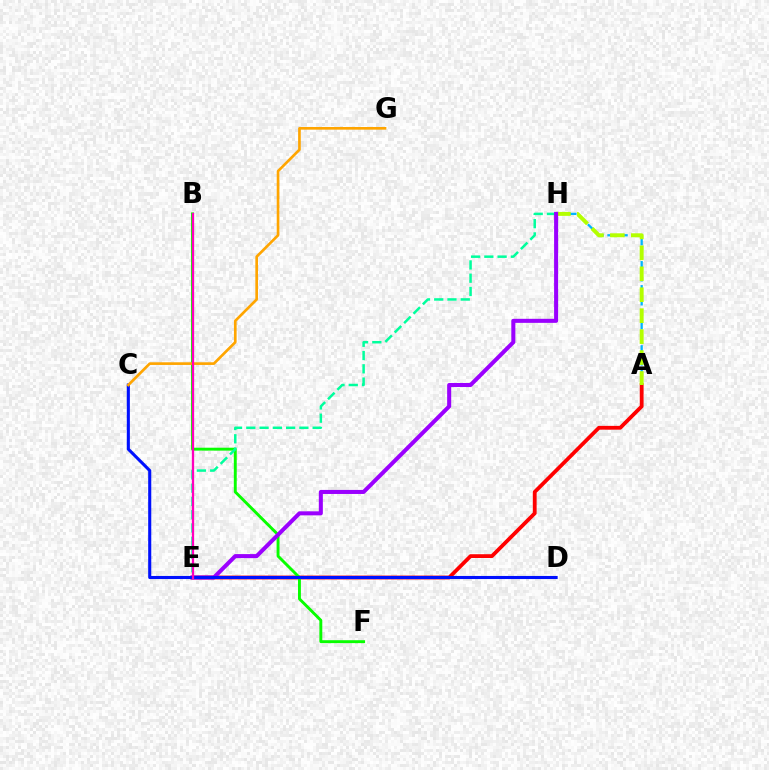{('A', 'E'): [{'color': '#ff0000', 'line_style': 'solid', 'thickness': 2.74}], ('B', 'F'): [{'color': '#08ff00', 'line_style': 'solid', 'thickness': 2.09}], ('A', 'H'): [{'color': '#00b5ff', 'line_style': 'dashed', 'thickness': 1.63}, {'color': '#b3ff00', 'line_style': 'dashed', 'thickness': 2.84}], ('E', 'H'): [{'color': '#00ff9d', 'line_style': 'dashed', 'thickness': 1.8}, {'color': '#9b00ff', 'line_style': 'solid', 'thickness': 2.91}], ('C', 'D'): [{'color': '#0010ff', 'line_style': 'solid', 'thickness': 2.22}], ('C', 'G'): [{'color': '#ffa500', 'line_style': 'solid', 'thickness': 1.92}], ('B', 'E'): [{'color': '#ff00bd', 'line_style': 'solid', 'thickness': 1.64}]}